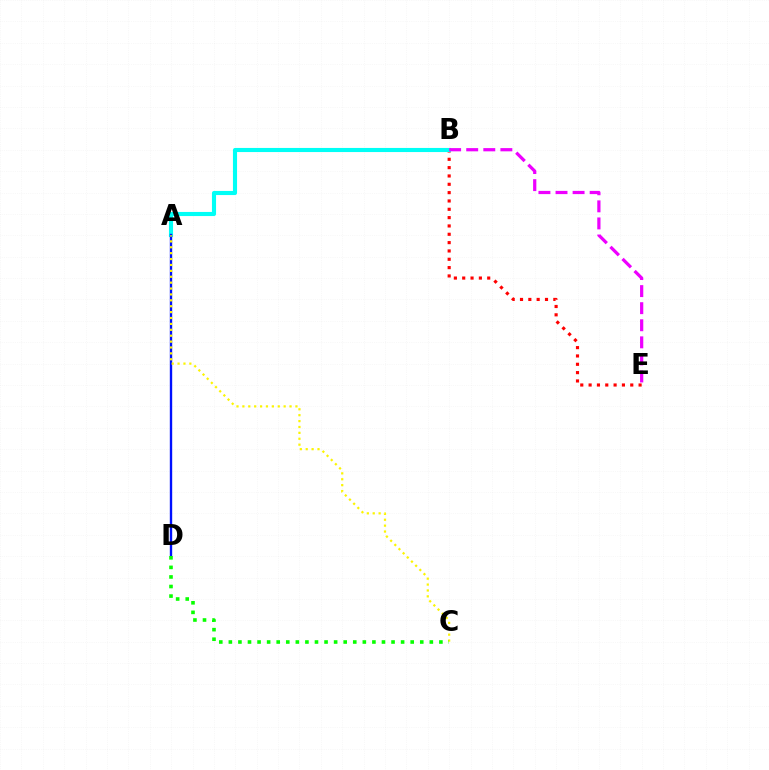{('B', 'E'): [{'color': '#ff0000', 'line_style': 'dotted', 'thickness': 2.26}, {'color': '#ee00ff', 'line_style': 'dashed', 'thickness': 2.32}], ('A', 'B'): [{'color': '#00fff6', 'line_style': 'solid', 'thickness': 2.96}], ('A', 'D'): [{'color': '#0010ff', 'line_style': 'solid', 'thickness': 1.71}], ('A', 'C'): [{'color': '#fcf500', 'line_style': 'dotted', 'thickness': 1.6}], ('C', 'D'): [{'color': '#08ff00', 'line_style': 'dotted', 'thickness': 2.6}]}